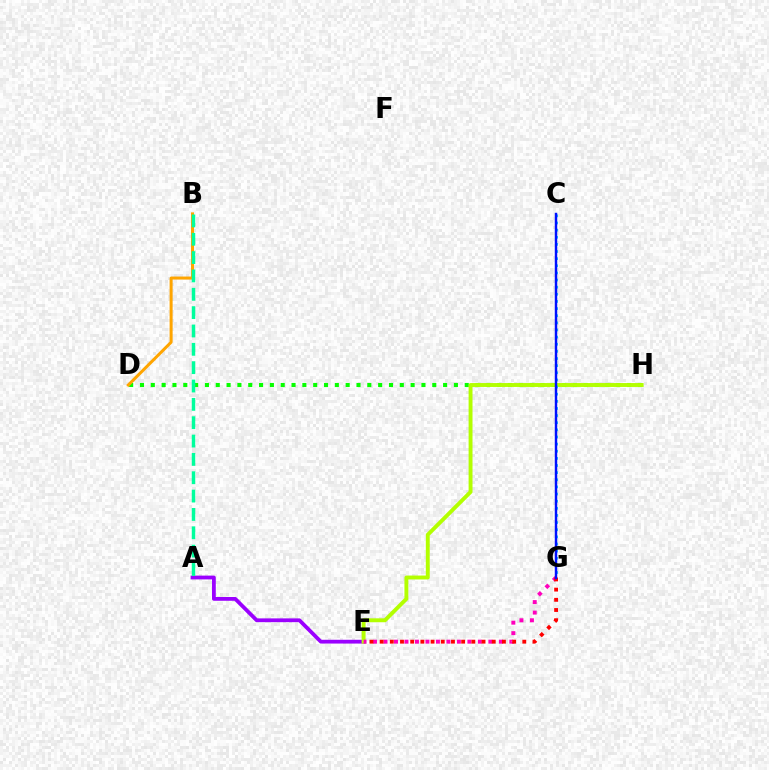{('D', 'H'): [{'color': '#08ff00', 'line_style': 'dotted', 'thickness': 2.94}], ('A', 'E'): [{'color': '#9b00ff', 'line_style': 'solid', 'thickness': 2.73}], ('E', 'H'): [{'color': '#b3ff00', 'line_style': 'solid', 'thickness': 2.81}], ('C', 'G'): [{'color': '#00b5ff', 'line_style': 'dotted', 'thickness': 1.94}, {'color': '#0010ff', 'line_style': 'solid', 'thickness': 1.76}], ('E', 'G'): [{'color': '#ff00bd', 'line_style': 'dotted', 'thickness': 2.85}, {'color': '#ff0000', 'line_style': 'dotted', 'thickness': 2.77}], ('B', 'D'): [{'color': '#ffa500', 'line_style': 'solid', 'thickness': 2.17}], ('A', 'B'): [{'color': '#00ff9d', 'line_style': 'dashed', 'thickness': 2.49}]}